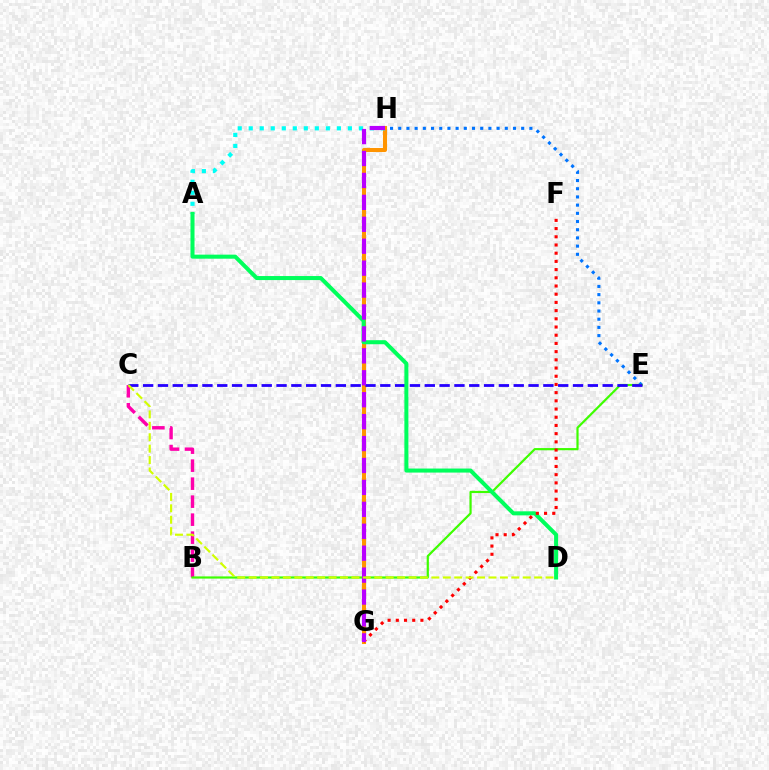{('B', 'C'): [{'color': '#ff00ac', 'line_style': 'dashed', 'thickness': 2.45}], ('E', 'H'): [{'color': '#0074ff', 'line_style': 'dotted', 'thickness': 2.23}], ('G', 'H'): [{'color': '#ff9400', 'line_style': 'solid', 'thickness': 2.93}, {'color': '#b900ff', 'line_style': 'dashed', 'thickness': 2.98}], ('A', 'H'): [{'color': '#00fff6', 'line_style': 'dotted', 'thickness': 2.99}], ('B', 'E'): [{'color': '#3dff00', 'line_style': 'solid', 'thickness': 1.58}], ('C', 'E'): [{'color': '#2500ff', 'line_style': 'dashed', 'thickness': 2.01}], ('A', 'D'): [{'color': '#00ff5c', 'line_style': 'solid', 'thickness': 2.9}], ('F', 'G'): [{'color': '#ff0000', 'line_style': 'dotted', 'thickness': 2.23}], ('C', 'D'): [{'color': '#d1ff00', 'line_style': 'dashed', 'thickness': 1.55}]}